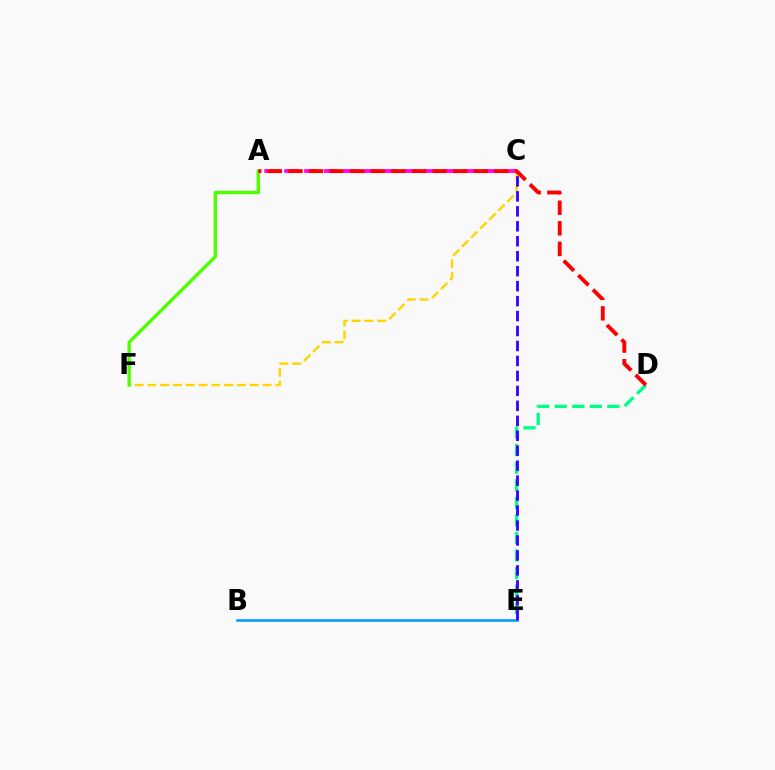{('A', 'C'): [{'color': '#ff00ed', 'line_style': 'dashed', 'thickness': 2.7}], ('C', 'F'): [{'color': '#ffd500', 'line_style': 'dashed', 'thickness': 1.74}], ('B', 'E'): [{'color': '#009eff', 'line_style': 'solid', 'thickness': 1.88}], ('D', 'E'): [{'color': '#00ff86', 'line_style': 'dashed', 'thickness': 2.39}], ('C', 'E'): [{'color': '#3700ff', 'line_style': 'dashed', 'thickness': 2.03}], ('A', 'F'): [{'color': '#4fff00', 'line_style': 'solid', 'thickness': 2.44}], ('A', 'D'): [{'color': '#ff0000', 'line_style': 'dashed', 'thickness': 2.8}]}